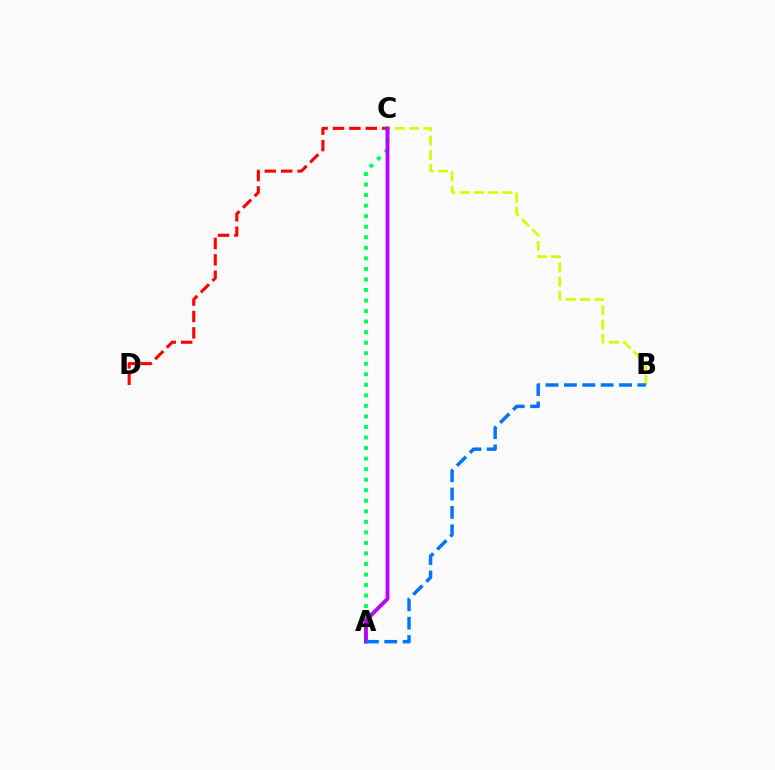{('B', 'C'): [{'color': '#d1ff00', 'line_style': 'dashed', 'thickness': 1.95}], ('A', 'C'): [{'color': '#00ff5c', 'line_style': 'dotted', 'thickness': 2.86}, {'color': '#b900ff', 'line_style': 'solid', 'thickness': 2.77}], ('C', 'D'): [{'color': '#ff0000', 'line_style': 'dashed', 'thickness': 2.23}], ('A', 'B'): [{'color': '#0074ff', 'line_style': 'dashed', 'thickness': 2.5}]}